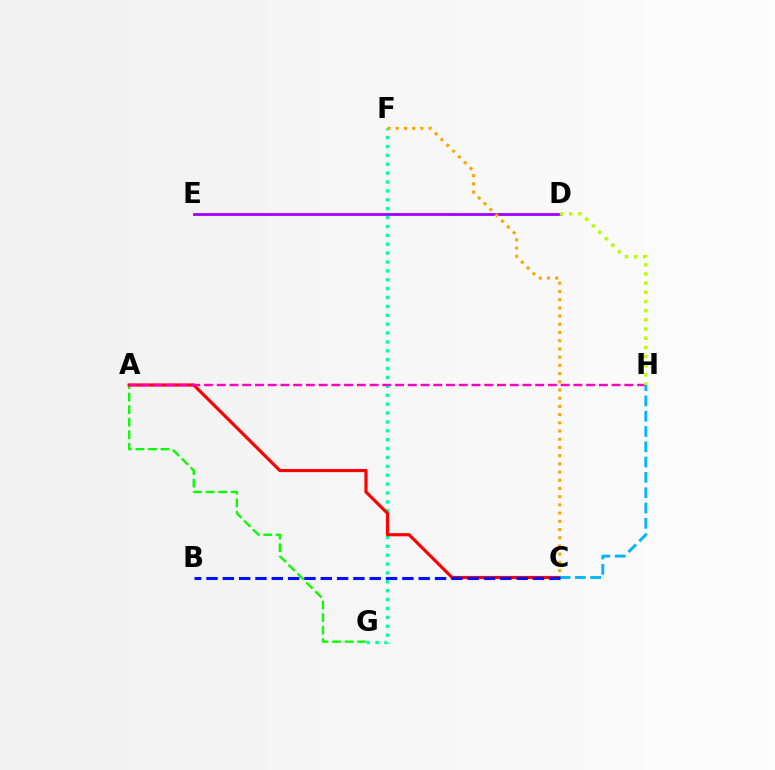{('D', 'E'): [{'color': '#9b00ff', 'line_style': 'solid', 'thickness': 2.01}], ('F', 'G'): [{'color': '#00ff9d', 'line_style': 'dotted', 'thickness': 2.41}], ('A', 'G'): [{'color': '#08ff00', 'line_style': 'dashed', 'thickness': 1.7}], ('A', 'C'): [{'color': '#ff0000', 'line_style': 'solid', 'thickness': 2.27}], ('A', 'H'): [{'color': '#ff00bd', 'line_style': 'dashed', 'thickness': 1.73}], ('C', 'F'): [{'color': '#ffa500', 'line_style': 'dotted', 'thickness': 2.23}], ('D', 'H'): [{'color': '#b3ff00', 'line_style': 'dotted', 'thickness': 2.49}], ('C', 'H'): [{'color': '#00b5ff', 'line_style': 'dashed', 'thickness': 2.08}], ('B', 'C'): [{'color': '#0010ff', 'line_style': 'dashed', 'thickness': 2.22}]}